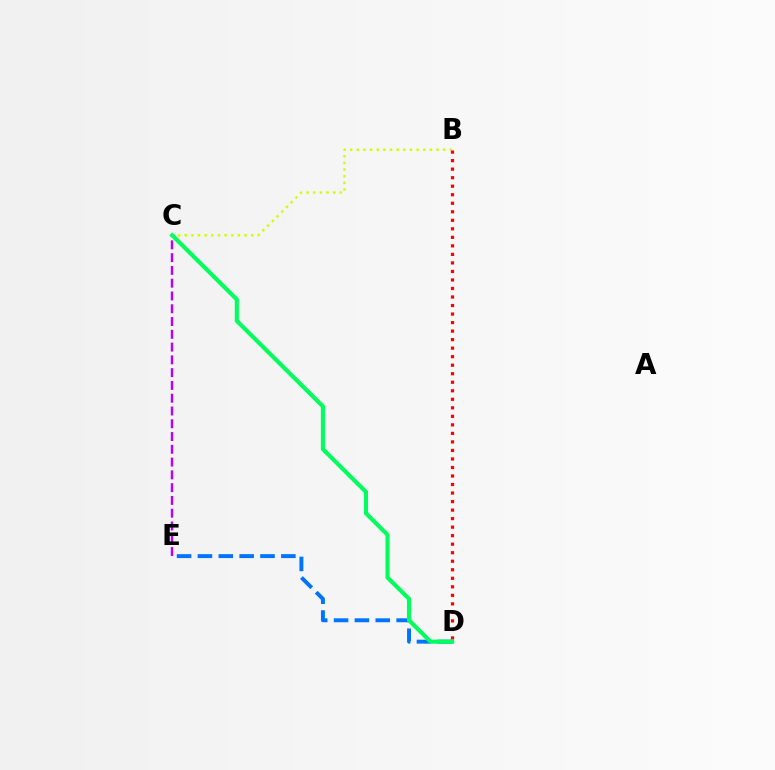{('D', 'E'): [{'color': '#0074ff', 'line_style': 'dashed', 'thickness': 2.83}], ('C', 'E'): [{'color': '#b900ff', 'line_style': 'dashed', 'thickness': 1.74}], ('B', 'C'): [{'color': '#d1ff00', 'line_style': 'dotted', 'thickness': 1.8}], ('B', 'D'): [{'color': '#ff0000', 'line_style': 'dotted', 'thickness': 2.32}], ('C', 'D'): [{'color': '#00ff5c', 'line_style': 'solid', 'thickness': 2.96}]}